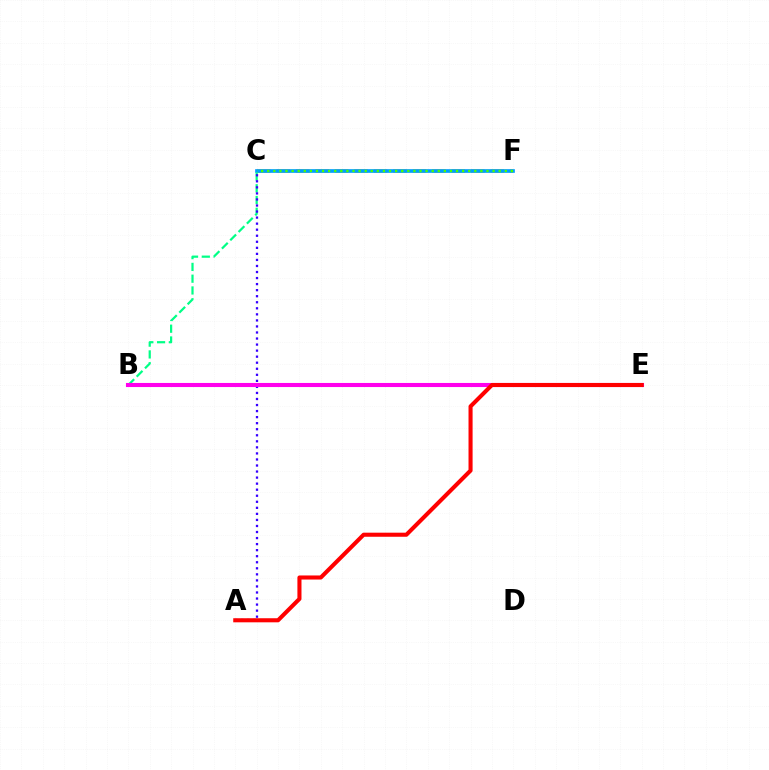{('C', 'F'): [{'color': '#ffd500', 'line_style': 'dashed', 'thickness': 2.64}, {'color': '#009eff', 'line_style': 'solid', 'thickness': 2.64}, {'color': '#4fff00', 'line_style': 'dotted', 'thickness': 1.65}], ('B', 'C'): [{'color': '#00ff86', 'line_style': 'dashed', 'thickness': 1.6}], ('A', 'C'): [{'color': '#3700ff', 'line_style': 'dotted', 'thickness': 1.64}], ('B', 'E'): [{'color': '#ff00ed', 'line_style': 'solid', 'thickness': 2.94}], ('A', 'E'): [{'color': '#ff0000', 'line_style': 'solid', 'thickness': 2.94}]}